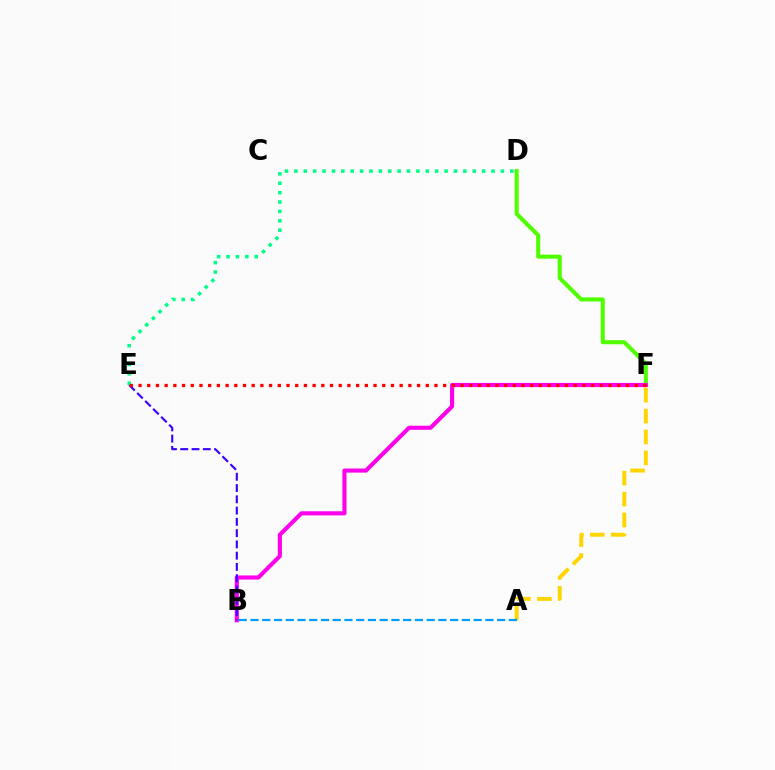{('D', 'F'): [{'color': '#4fff00', 'line_style': 'solid', 'thickness': 2.92}], ('B', 'F'): [{'color': '#ff00ed', 'line_style': 'solid', 'thickness': 2.97}], ('B', 'E'): [{'color': '#3700ff', 'line_style': 'dashed', 'thickness': 1.53}], ('D', 'E'): [{'color': '#00ff86', 'line_style': 'dotted', 'thickness': 2.55}], ('A', 'F'): [{'color': '#ffd500', 'line_style': 'dashed', 'thickness': 2.84}], ('A', 'B'): [{'color': '#009eff', 'line_style': 'dashed', 'thickness': 1.6}], ('E', 'F'): [{'color': '#ff0000', 'line_style': 'dotted', 'thickness': 2.36}]}